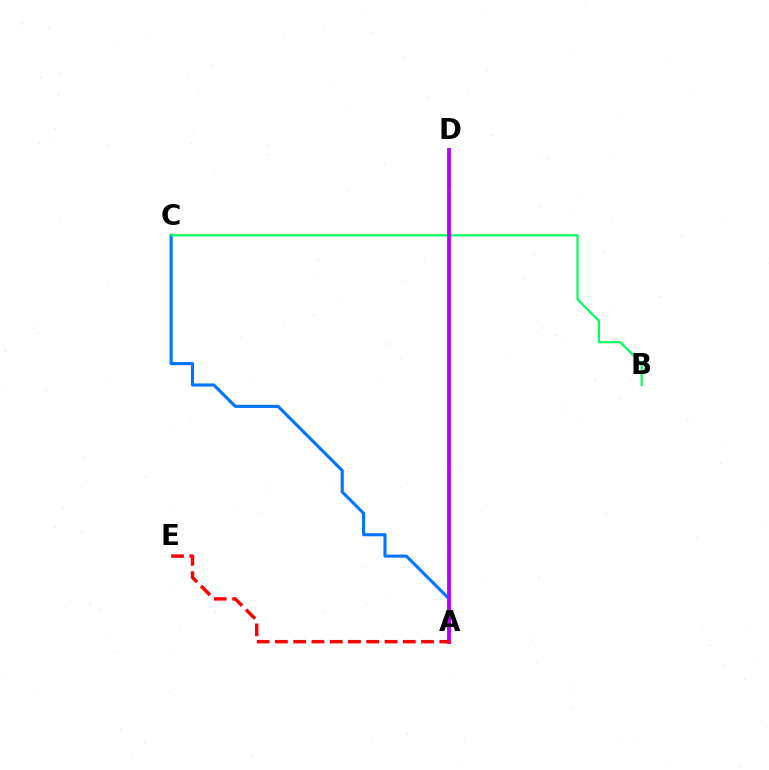{('A', 'D'): [{'color': '#d1ff00', 'line_style': 'dotted', 'thickness': 1.65}, {'color': '#b900ff', 'line_style': 'solid', 'thickness': 2.74}], ('A', 'C'): [{'color': '#0074ff', 'line_style': 'solid', 'thickness': 2.24}], ('B', 'C'): [{'color': '#00ff5c', 'line_style': 'solid', 'thickness': 1.56}], ('A', 'E'): [{'color': '#ff0000', 'line_style': 'dashed', 'thickness': 2.48}]}